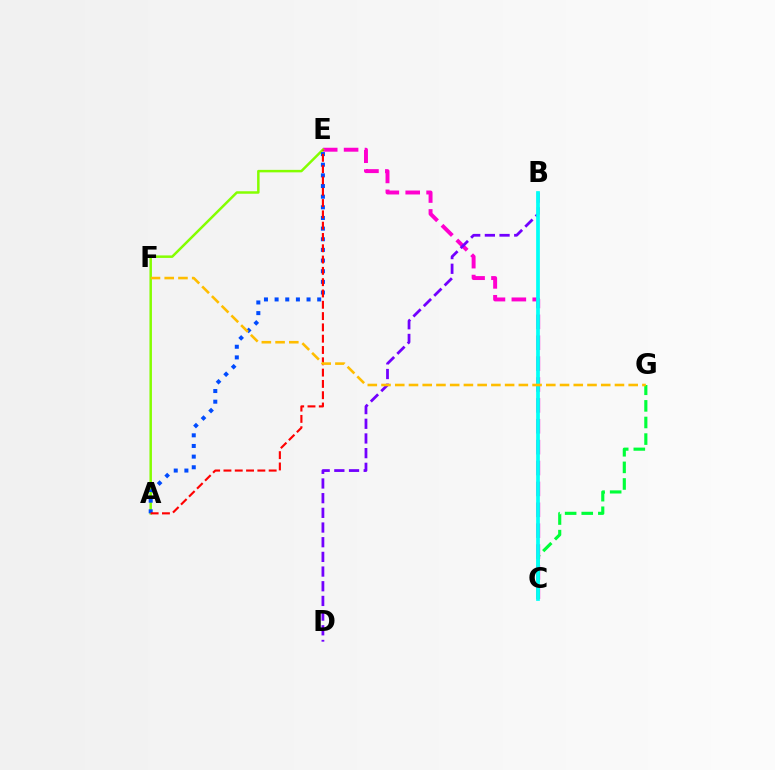{('C', 'E'): [{'color': '#ff00cf', 'line_style': 'dashed', 'thickness': 2.84}], ('C', 'G'): [{'color': '#00ff39', 'line_style': 'dashed', 'thickness': 2.26}], ('A', 'E'): [{'color': '#84ff00', 'line_style': 'solid', 'thickness': 1.79}, {'color': '#004bff', 'line_style': 'dotted', 'thickness': 2.89}, {'color': '#ff0000', 'line_style': 'dashed', 'thickness': 1.54}], ('B', 'D'): [{'color': '#7200ff', 'line_style': 'dashed', 'thickness': 1.99}], ('B', 'C'): [{'color': '#00fff6', 'line_style': 'solid', 'thickness': 2.68}], ('F', 'G'): [{'color': '#ffbd00', 'line_style': 'dashed', 'thickness': 1.87}]}